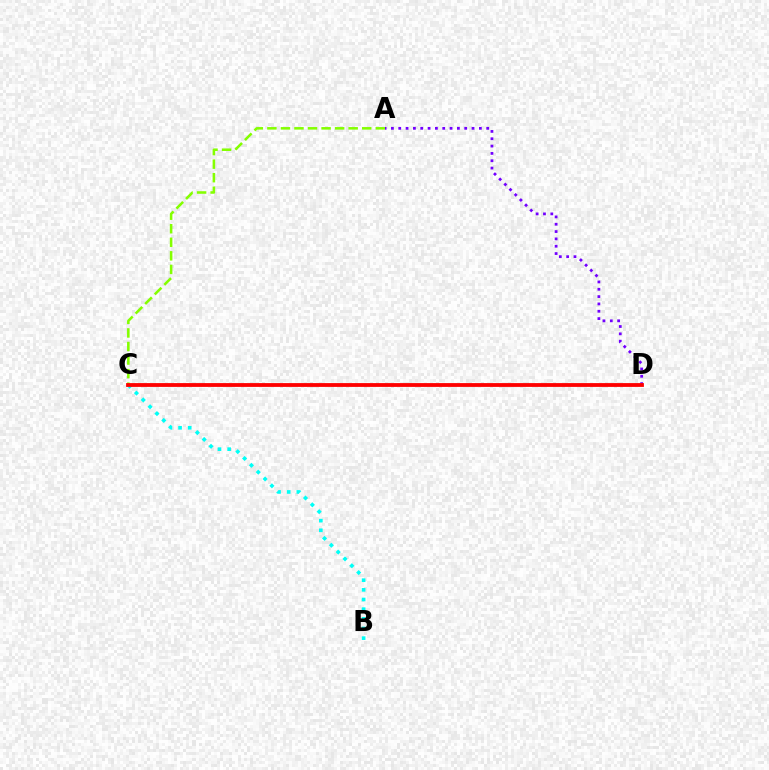{('A', 'D'): [{'color': '#7200ff', 'line_style': 'dotted', 'thickness': 1.99}], ('A', 'C'): [{'color': '#84ff00', 'line_style': 'dashed', 'thickness': 1.84}], ('B', 'C'): [{'color': '#00fff6', 'line_style': 'dotted', 'thickness': 2.62}], ('C', 'D'): [{'color': '#ff0000', 'line_style': 'solid', 'thickness': 2.74}]}